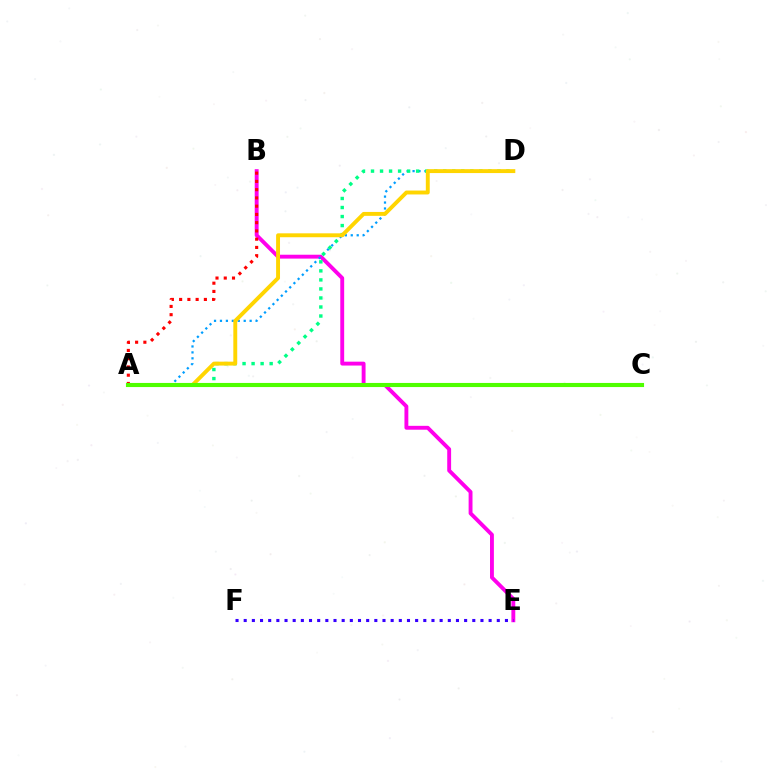{('B', 'E'): [{'color': '#ff00ed', 'line_style': 'solid', 'thickness': 2.79}], ('A', 'D'): [{'color': '#009eff', 'line_style': 'dotted', 'thickness': 1.61}, {'color': '#00ff86', 'line_style': 'dotted', 'thickness': 2.45}, {'color': '#ffd500', 'line_style': 'solid', 'thickness': 2.81}], ('E', 'F'): [{'color': '#3700ff', 'line_style': 'dotted', 'thickness': 2.22}], ('A', 'B'): [{'color': '#ff0000', 'line_style': 'dotted', 'thickness': 2.24}], ('A', 'C'): [{'color': '#4fff00', 'line_style': 'solid', 'thickness': 2.96}]}